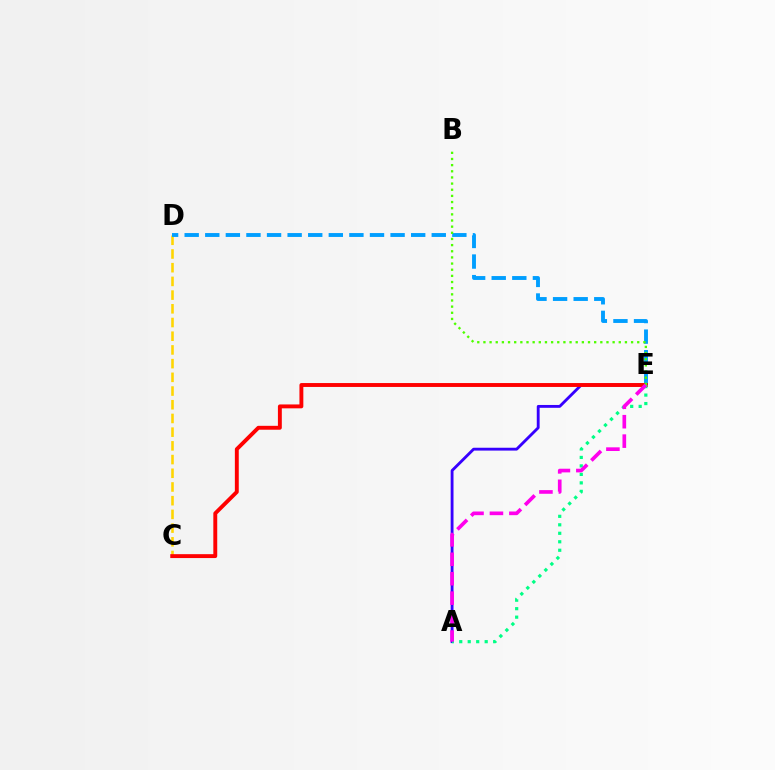{('C', 'D'): [{'color': '#ffd500', 'line_style': 'dashed', 'thickness': 1.86}], ('D', 'E'): [{'color': '#009eff', 'line_style': 'dashed', 'thickness': 2.8}], ('A', 'E'): [{'color': '#3700ff', 'line_style': 'solid', 'thickness': 2.05}, {'color': '#00ff86', 'line_style': 'dotted', 'thickness': 2.3}, {'color': '#ff00ed', 'line_style': 'dashed', 'thickness': 2.64}], ('C', 'E'): [{'color': '#ff0000', 'line_style': 'solid', 'thickness': 2.8}], ('B', 'E'): [{'color': '#4fff00', 'line_style': 'dotted', 'thickness': 1.67}]}